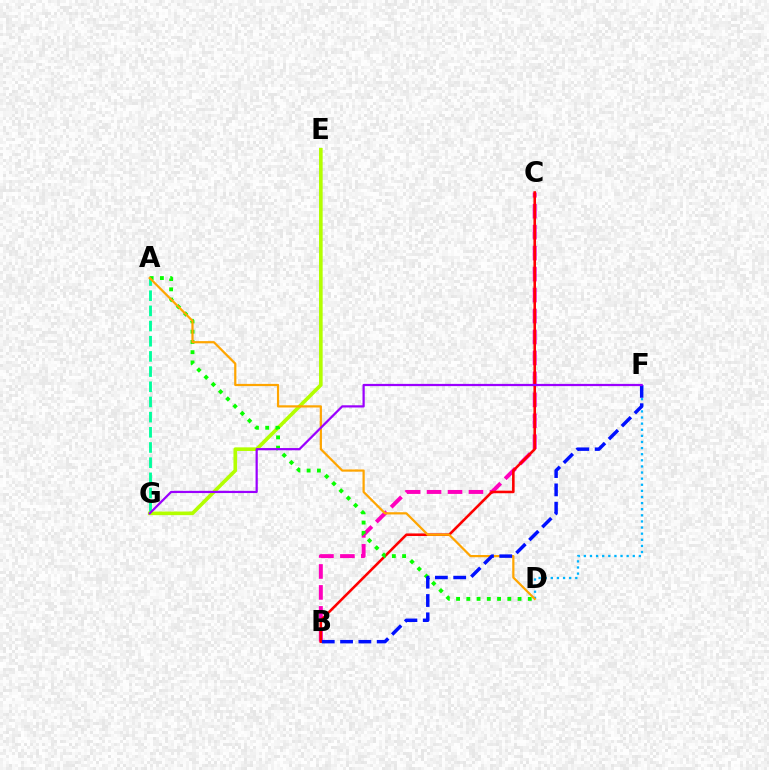{('A', 'G'): [{'color': '#00ff9d', 'line_style': 'dashed', 'thickness': 2.06}], ('B', 'C'): [{'color': '#ff00bd', 'line_style': 'dashed', 'thickness': 2.85}, {'color': '#ff0000', 'line_style': 'solid', 'thickness': 1.86}], ('D', 'F'): [{'color': '#00b5ff', 'line_style': 'dotted', 'thickness': 1.66}], ('E', 'G'): [{'color': '#b3ff00', 'line_style': 'solid', 'thickness': 2.61}], ('A', 'D'): [{'color': '#08ff00', 'line_style': 'dotted', 'thickness': 2.78}, {'color': '#ffa500', 'line_style': 'solid', 'thickness': 1.6}], ('B', 'F'): [{'color': '#0010ff', 'line_style': 'dashed', 'thickness': 2.49}], ('F', 'G'): [{'color': '#9b00ff', 'line_style': 'solid', 'thickness': 1.6}]}